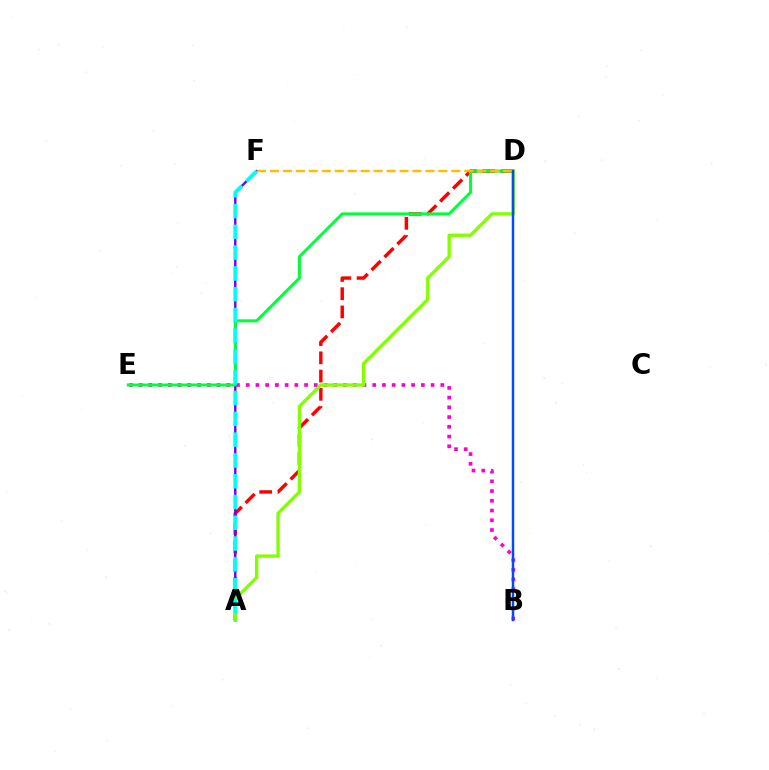{('A', 'D'): [{'color': '#ff0000', 'line_style': 'dashed', 'thickness': 2.48}, {'color': '#84ff00', 'line_style': 'solid', 'thickness': 2.42}], ('B', 'E'): [{'color': '#ff00cf', 'line_style': 'dotted', 'thickness': 2.64}], ('A', 'F'): [{'color': '#7200ff', 'line_style': 'solid', 'thickness': 1.74}, {'color': '#00fff6', 'line_style': 'dashed', 'thickness': 2.82}], ('D', 'E'): [{'color': '#00ff39', 'line_style': 'solid', 'thickness': 2.16}], ('D', 'F'): [{'color': '#ffbd00', 'line_style': 'dashed', 'thickness': 1.76}], ('B', 'D'): [{'color': '#004bff', 'line_style': 'solid', 'thickness': 1.78}]}